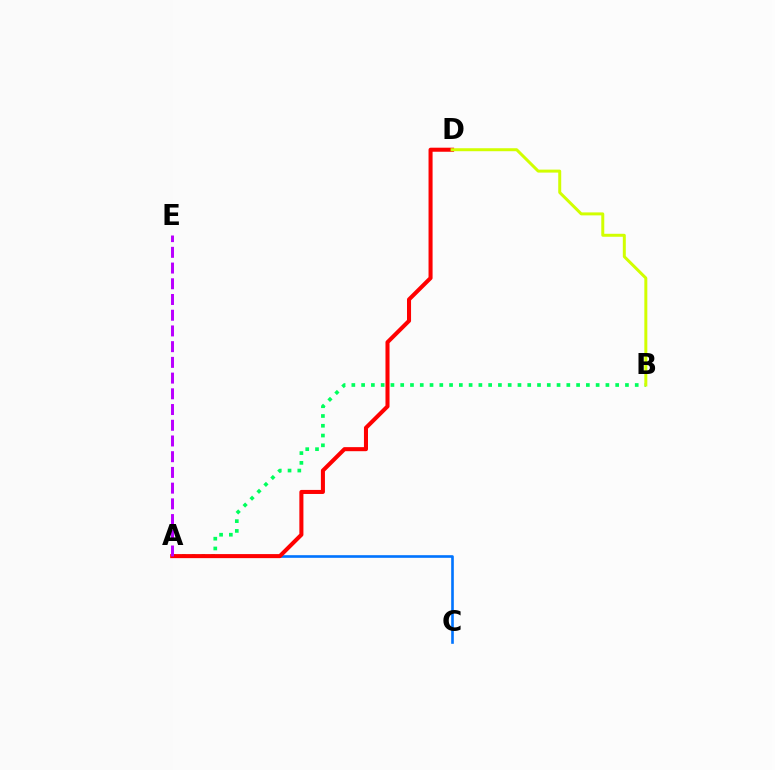{('A', 'C'): [{'color': '#0074ff', 'line_style': 'solid', 'thickness': 1.89}], ('A', 'B'): [{'color': '#00ff5c', 'line_style': 'dotted', 'thickness': 2.65}], ('A', 'D'): [{'color': '#ff0000', 'line_style': 'solid', 'thickness': 2.92}], ('B', 'D'): [{'color': '#d1ff00', 'line_style': 'solid', 'thickness': 2.14}], ('A', 'E'): [{'color': '#b900ff', 'line_style': 'dashed', 'thickness': 2.14}]}